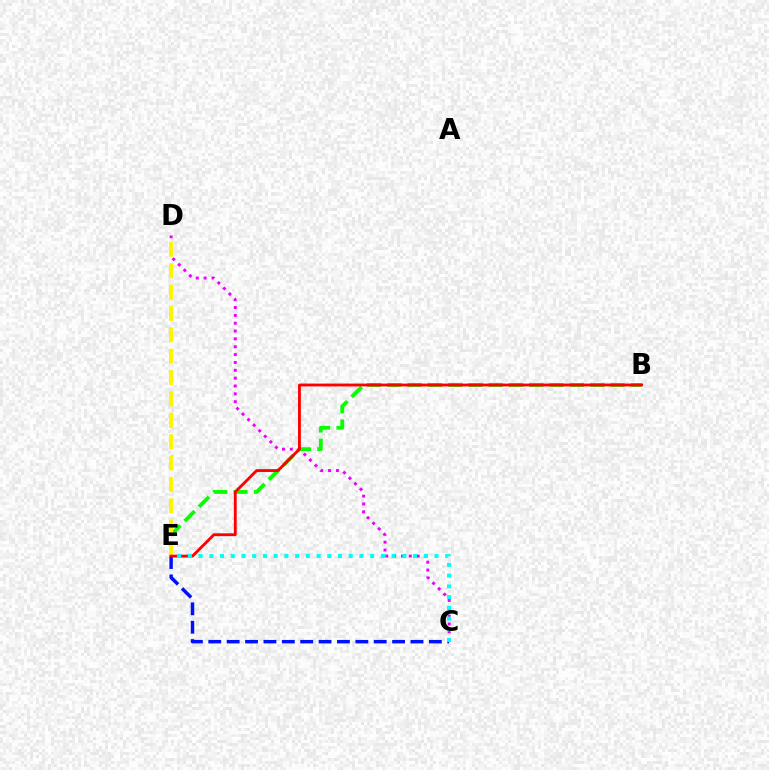{('C', 'E'): [{'color': '#0010ff', 'line_style': 'dashed', 'thickness': 2.5}, {'color': '#00fff6', 'line_style': 'dotted', 'thickness': 2.91}], ('B', 'E'): [{'color': '#08ff00', 'line_style': 'dashed', 'thickness': 2.76}, {'color': '#ff0000', 'line_style': 'solid', 'thickness': 2.05}], ('C', 'D'): [{'color': '#ee00ff', 'line_style': 'dotted', 'thickness': 2.13}], ('D', 'E'): [{'color': '#fcf500', 'line_style': 'dashed', 'thickness': 2.9}]}